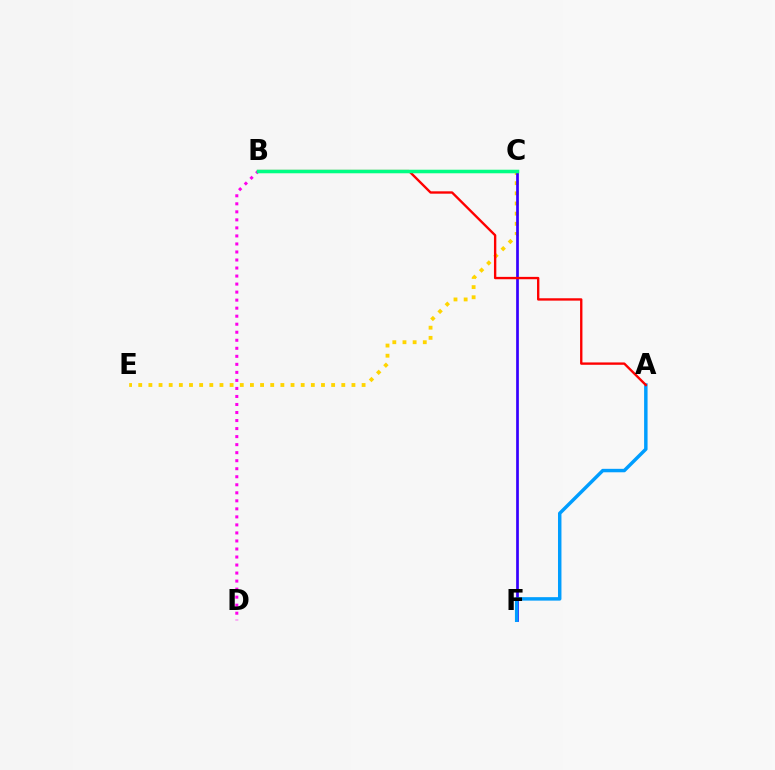{('C', 'E'): [{'color': '#ffd500', 'line_style': 'dotted', 'thickness': 2.76}], ('C', 'F'): [{'color': '#3700ff', 'line_style': 'solid', 'thickness': 1.95}], ('A', 'F'): [{'color': '#009eff', 'line_style': 'solid', 'thickness': 2.49}], ('B', 'D'): [{'color': '#ff00ed', 'line_style': 'dotted', 'thickness': 2.18}], ('B', 'C'): [{'color': '#4fff00', 'line_style': 'solid', 'thickness': 2.23}, {'color': '#00ff86', 'line_style': 'solid', 'thickness': 2.5}], ('A', 'B'): [{'color': '#ff0000', 'line_style': 'solid', 'thickness': 1.7}]}